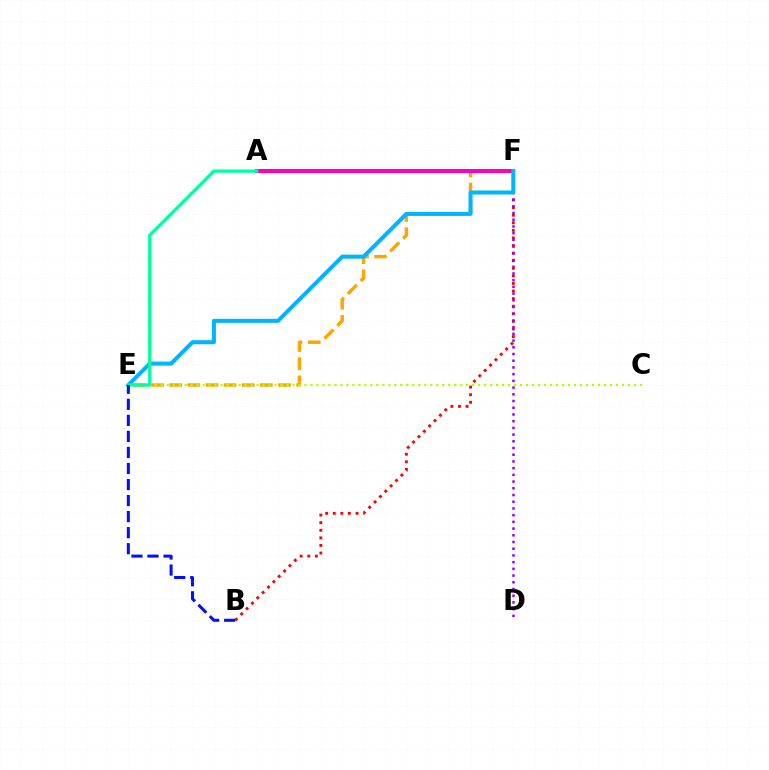{('B', 'F'): [{'color': '#ff0000', 'line_style': 'dotted', 'thickness': 2.06}], ('D', 'F'): [{'color': '#9b00ff', 'line_style': 'dotted', 'thickness': 1.82}], ('A', 'F'): [{'color': '#08ff00', 'line_style': 'dotted', 'thickness': 2.59}, {'color': '#ff00bd', 'line_style': 'solid', 'thickness': 2.87}], ('E', 'F'): [{'color': '#ffa500', 'line_style': 'dashed', 'thickness': 2.46}, {'color': '#00b5ff', 'line_style': 'solid', 'thickness': 2.91}], ('C', 'E'): [{'color': '#b3ff00', 'line_style': 'dotted', 'thickness': 1.63}], ('A', 'E'): [{'color': '#00ff9d', 'line_style': 'solid', 'thickness': 2.34}], ('B', 'E'): [{'color': '#0010ff', 'line_style': 'dashed', 'thickness': 2.18}]}